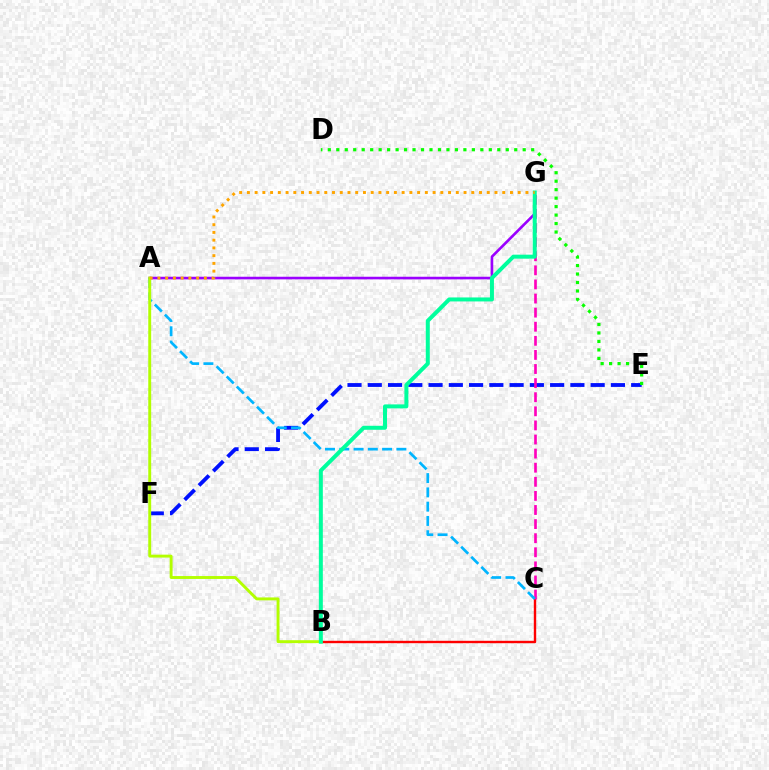{('B', 'C'): [{'color': '#ff0000', 'line_style': 'solid', 'thickness': 1.73}], ('E', 'F'): [{'color': '#0010ff', 'line_style': 'dashed', 'thickness': 2.75}], ('C', 'G'): [{'color': '#ff00bd', 'line_style': 'dashed', 'thickness': 1.92}], ('D', 'E'): [{'color': '#08ff00', 'line_style': 'dotted', 'thickness': 2.3}], ('A', 'G'): [{'color': '#9b00ff', 'line_style': 'solid', 'thickness': 1.89}, {'color': '#ffa500', 'line_style': 'dotted', 'thickness': 2.1}], ('A', 'C'): [{'color': '#00b5ff', 'line_style': 'dashed', 'thickness': 1.94}], ('A', 'B'): [{'color': '#b3ff00', 'line_style': 'solid', 'thickness': 2.1}], ('B', 'G'): [{'color': '#00ff9d', 'line_style': 'solid', 'thickness': 2.87}]}